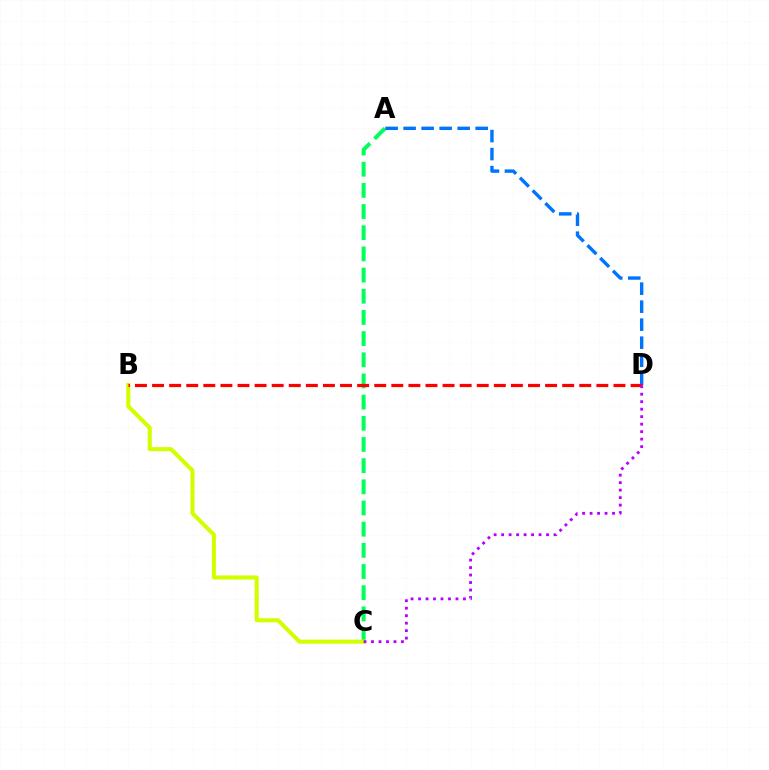{('A', 'C'): [{'color': '#00ff5c', 'line_style': 'dashed', 'thickness': 2.88}], ('B', 'C'): [{'color': '#d1ff00', 'line_style': 'solid', 'thickness': 2.94}], ('A', 'D'): [{'color': '#0074ff', 'line_style': 'dashed', 'thickness': 2.45}], ('B', 'D'): [{'color': '#ff0000', 'line_style': 'dashed', 'thickness': 2.32}], ('C', 'D'): [{'color': '#b900ff', 'line_style': 'dotted', 'thickness': 2.03}]}